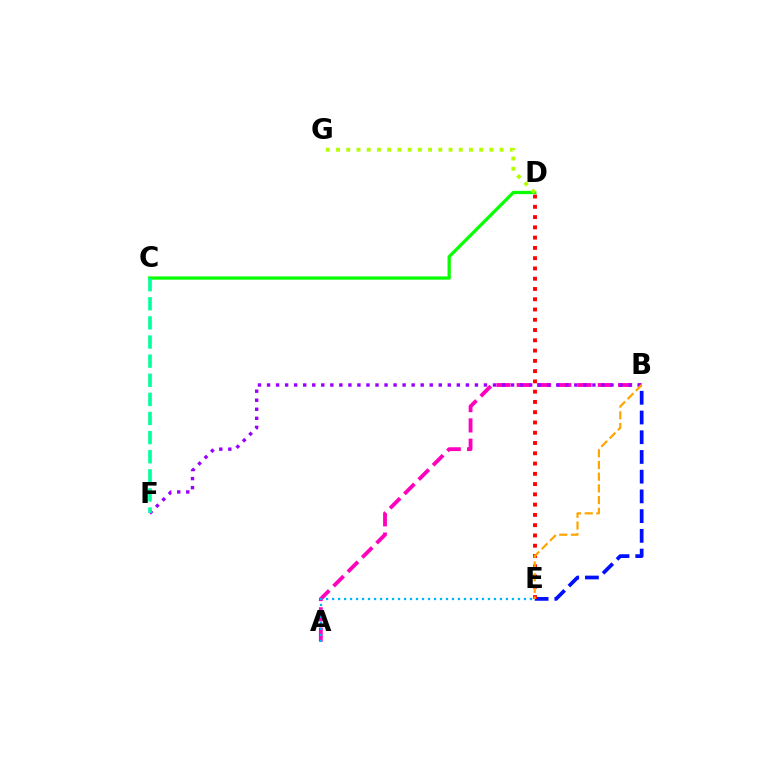{('C', 'D'): [{'color': '#08ff00', 'line_style': 'solid', 'thickness': 2.35}], ('D', 'G'): [{'color': '#b3ff00', 'line_style': 'dotted', 'thickness': 2.78}], ('A', 'B'): [{'color': '#ff00bd', 'line_style': 'dashed', 'thickness': 2.75}], ('B', 'E'): [{'color': '#0010ff', 'line_style': 'dashed', 'thickness': 2.68}, {'color': '#ffa500', 'line_style': 'dashed', 'thickness': 1.59}], ('D', 'E'): [{'color': '#ff0000', 'line_style': 'dotted', 'thickness': 2.79}], ('B', 'F'): [{'color': '#9b00ff', 'line_style': 'dotted', 'thickness': 2.46}], ('C', 'F'): [{'color': '#00ff9d', 'line_style': 'dashed', 'thickness': 2.6}], ('A', 'E'): [{'color': '#00b5ff', 'line_style': 'dotted', 'thickness': 1.63}]}